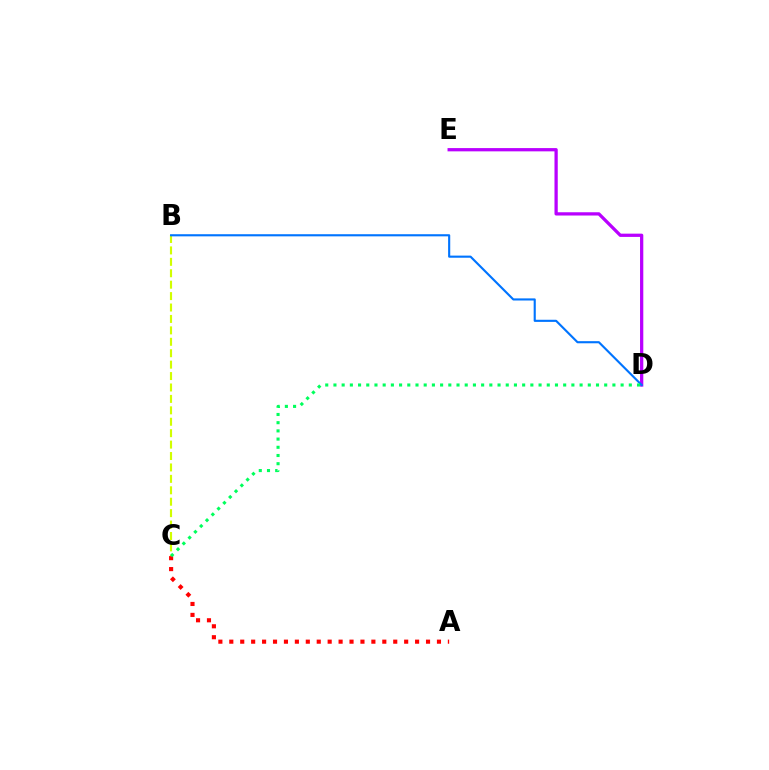{('A', 'C'): [{'color': '#ff0000', 'line_style': 'dotted', 'thickness': 2.97}], ('B', 'C'): [{'color': '#d1ff00', 'line_style': 'dashed', 'thickness': 1.55}], ('D', 'E'): [{'color': '#b900ff', 'line_style': 'solid', 'thickness': 2.35}], ('B', 'D'): [{'color': '#0074ff', 'line_style': 'solid', 'thickness': 1.53}], ('C', 'D'): [{'color': '#00ff5c', 'line_style': 'dotted', 'thickness': 2.23}]}